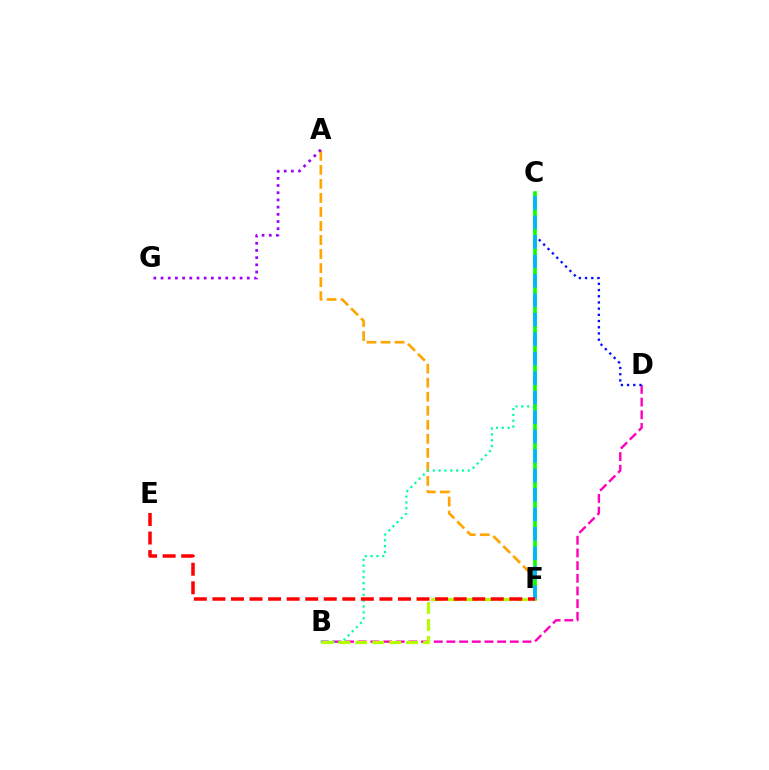{('B', 'D'): [{'color': '#ff00bd', 'line_style': 'dashed', 'thickness': 1.72}], ('A', 'F'): [{'color': '#ffa500', 'line_style': 'dashed', 'thickness': 1.91}], ('A', 'G'): [{'color': '#9b00ff', 'line_style': 'dotted', 'thickness': 1.95}], ('B', 'C'): [{'color': '#00ff9d', 'line_style': 'dotted', 'thickness': 1.59}], ('C', 'D'): [{'color': '#0010ff', 'line_style': 'dotted', 'thickness': 1.68}], ('C', 'F'): [{'color': '#08ff00', 'line_style': 'solid', 'thickness': 2.59}, {'color': '#00b5ff', 'line_style': 'dashed', 'thickness': 2.64}], ('B', 'F'): [{'color': '#b3ff00', 'line_style': 'dashed', 'thickness': 2.3}], ('E', 'F'): [{'color': '#ff0000', 'line_style': 'dashed', 'thickness': 2.52}]}